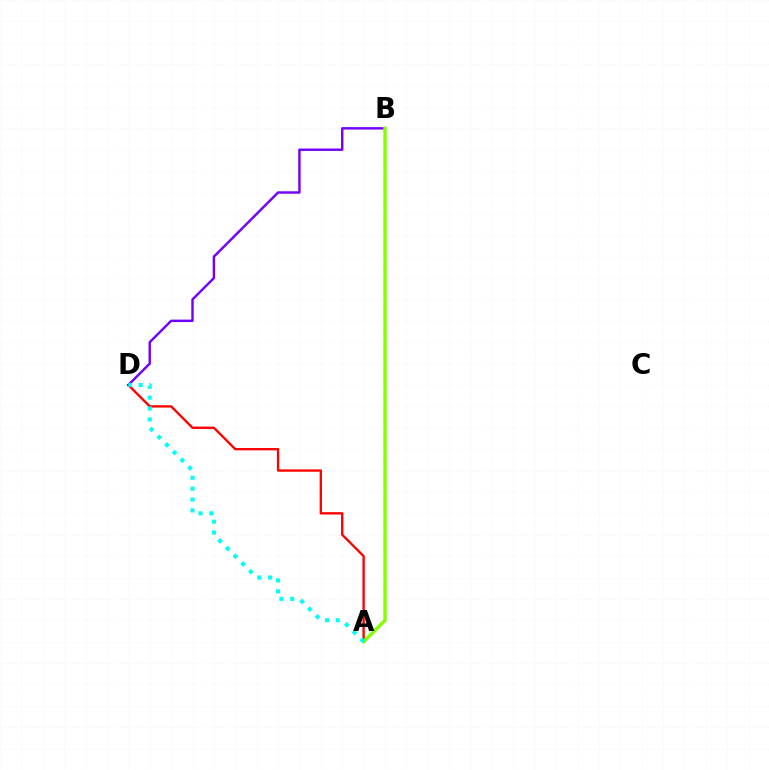{('A', 'D'): [{'color': '#ff0000', 'line_style': 'solid', 'thickness': 1.69}, {'color': '#00fff6', 'line_style': 'dotted', 'thickness': 2.96}], ('B', 'D'): [{'color': '#7200ff', 'line_style': 'solid', 'thickness': 1.75}], ('A', 'B'): [{'color': '#84ff00', 'line_style': 'solid', 'thickness': 2.46}]}